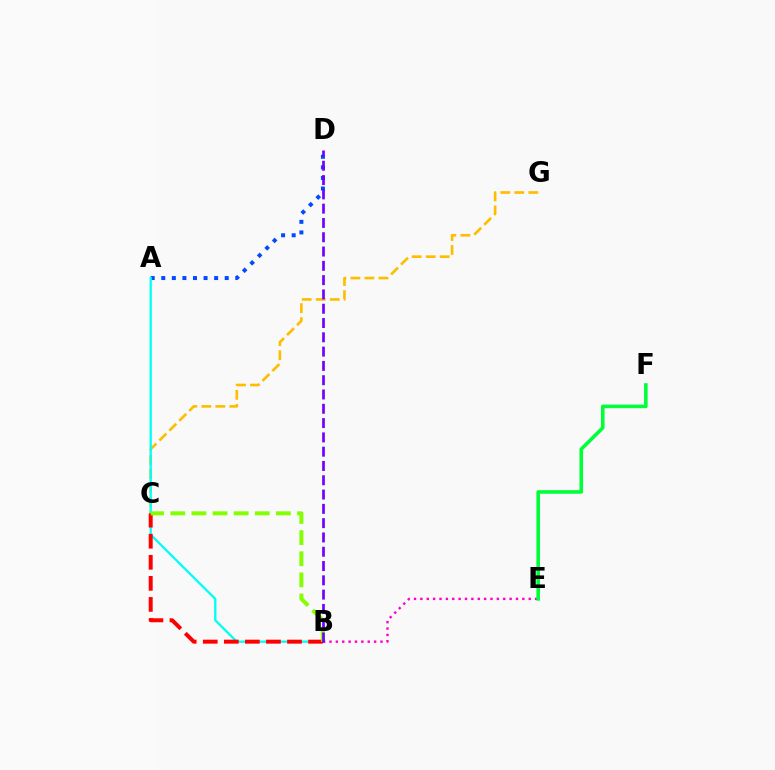{('A', 'D'): [{'color': '#004bff', 'line_style': 'dotted', 'thickness': 2.87}], ('C', 'G'): [{'color': '#ffbd00', 'line_style': 'dashed', 'thickness': 1.9}], ('A', 'B'): [{'color': '#00fff6', 'line_style': 'solid', 'thickness': 1.65}], ('B', 'C'): [{'color': '#ff0000', 'line_style': 'dashed', 'thickness': 2.86}, {'color': '#84ff00', 'line_style': 'dashed', 'thickness': 2.87}], ('B', 'E'): [{'color': '#ff00cf', 'line_style': 'dotted', 'thickness': 1.73}], ('B', 'D'): [{'color': '#7200ff', 'line_style': 'dashed', 'thickness': 1.94}], ('E', 'F'): [{'color': '#00ff39', 'line_style': 'solid', 'thickness': 2.59}]}